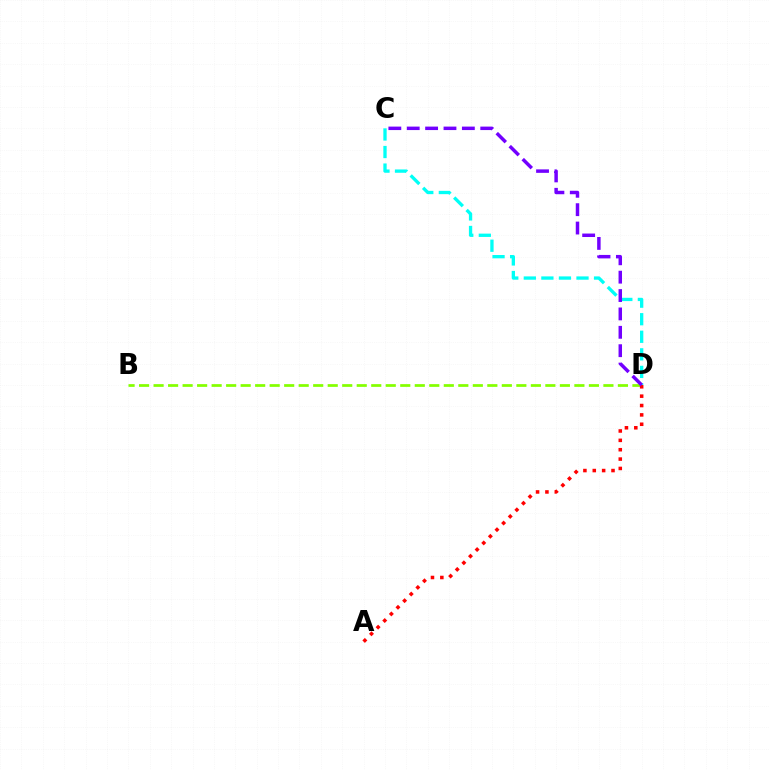{('B', 'D'): [{'color': '#84ff00', 'line_style': 'dashed', 'thickness': 1.97}], ('C', 'D'): [{'color': '#00fff6', 'line_style': 'dashed', 'thickness': 2.39}, {'color': '#7200ff', 'line_style': 'dashed', 'thickness': 2.5}], ('A', 'D'): [{'color': '#ff0000', 'line_style': 'dotted', 'thickness': 2.55}]}